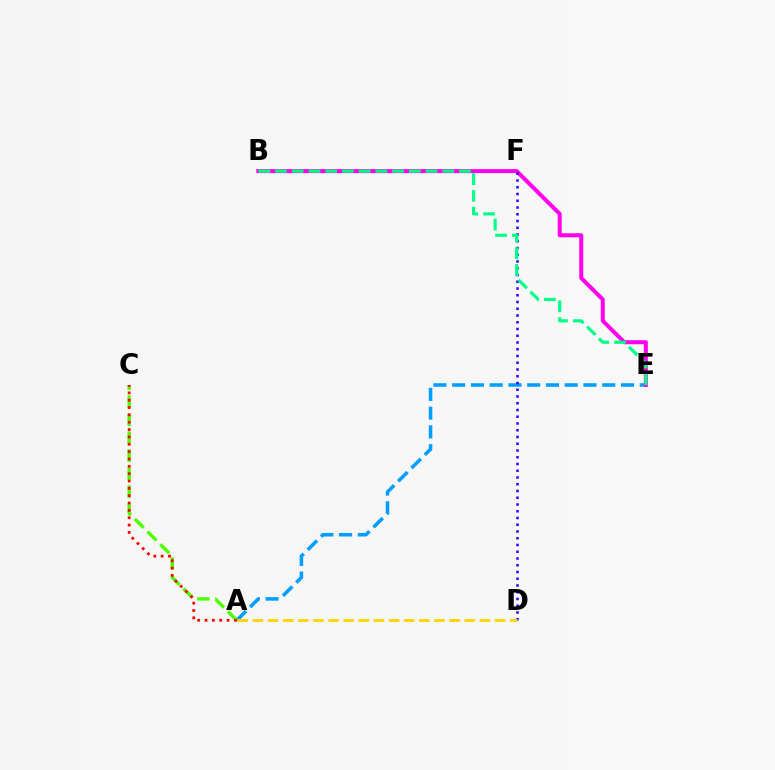{('A', 'E'): [{'color': '#009eff', 'line_style': 'dashed', 'thickness': 2.55}], ('A', 'C'): [{'color': '#4fff00', 'line_style': 'dashed', 'thickness': 2.44}, {'color': '#ff0000', 'line_style': 'dotted', 'thickness': 2.0}], ('B', 'E'): [{'color': '#ff00ed', 'line_style': 'solid', 'thickness': 2.89}, {'color': '#00ff86', 'line_style': 'dashed', 'thickness': 2.27}], ('D', 'F'): [{'color': '#3700ff', 'line_style': 'dotted', 'thickness': 1.83}], ('A', 'D'): [{'color': '#ffd500', 'line_style': 'dashed', 'thickness': 2.06}]}